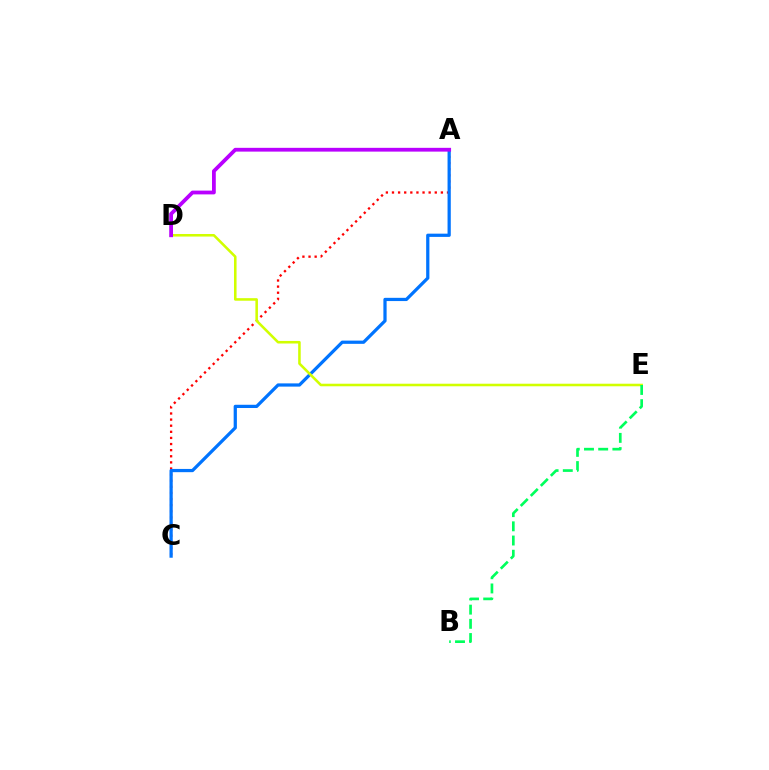{('A', 'C'): [{'color': '#ff0000', 'line_style': 'dotted', 'thickness': 1.66}, {'color': '#0074ff', 'line_style': 'solid', 'thickness': 2.33}], ('D', 'E'): [{'color': '#d1ff00', 'line_style': 'solid', 'thickness': 1.85}], ('B', 'E'): [{'color': '#00ff5c', 'line_style': 'dashed', 'thickness': 1.93}], ('A', 'D'): [{'color': '#b900ff', 'line_style': 'solid', 'thickness': 2.72}]}